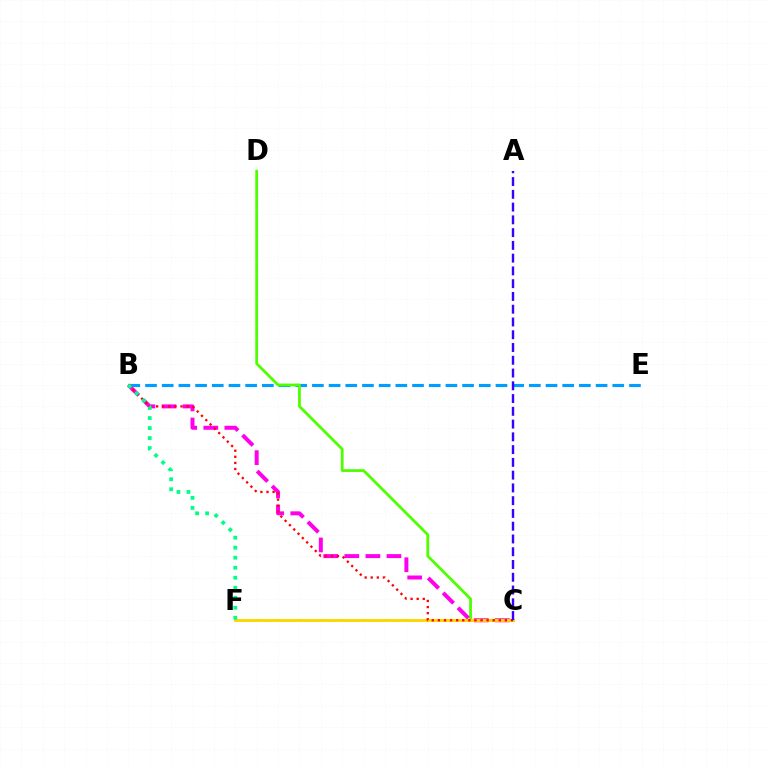{('B', 'E'): [{'color': '#009eff', 'line_style': 'dashed', 'thickness': 2.27}], ('C', 'D'): [{'color': '#4fff00', 'line_style': 'solid', 'thickness': 2.0}], ('B', 'C'): [{'color': '#ff00ed', 'line_style': 'dashed', 'thickness': 2.86}, {'color': '#ff0000', 'line_style': 'dotted', 'thickness': 1.65}], ('C', 'F'): [{'color': '#ffd500', 'line_style': 'solid', 'thickness': 2.08}], ('A', 'C'): [{'color': '#3700ff', 'line_style': 'dashed', 'thickness': 1.73}], ('B', 'F'): [{'color': '#00ff86', 'line_style': 'dotted', 'thickness': 2.72}]}